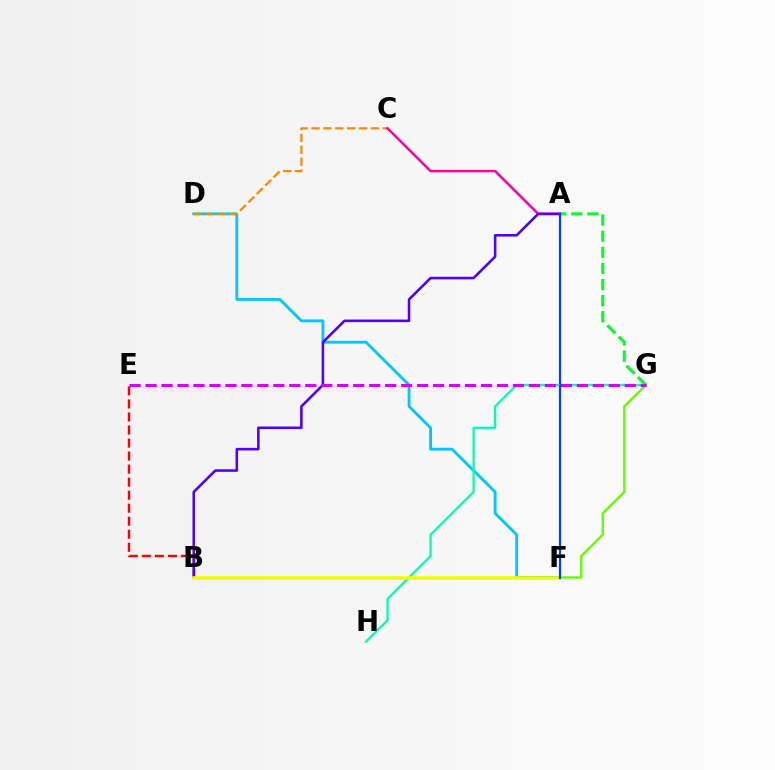{('B', 'E'): [{'color': '#ff0000', 'line_style': 'dashed', 'thickness': 1.77}], ('F', 'G'): [{'color': '#66ff00', 'line_style': 'solid', 'thickness': 1.73}], ('D', 'F'): [{'color': '#00c7ff', 'line_style': 'solid', 'thickness': 2.05}], ('G', 'H'): [{'color': '#00ffaf', 'line_style': 'solid', 'thickness': 1.61}], ('C', 'D'): [{'color': '#ff8800', 'line_style': 'dashed', 'thickness': 1.61}], ('A', 'G'): [{'color': '#00ff27', 'line_style': 'dashed', 'thickness': 2.19}], ('A', 'C'): [{'color': '#ff00a0', 'line_style': 'solid', 'thickness': 1.79}], ('A', 'B'): [{'color': '#4f00ff', 'line_style': 'solid', 'thickness': 1.85}], ('B', 'F'): [{'color': '#eeff00', 'line_style': 'solid', 'thickness': 2.55}], ('E', 'G'): [{'color': '#d600ff', 'line_style': 'dashed', 'thickness': 2.17}], ('A', 'F'): [{'color': '#003fff', 'line_style': 'solid', 'thickness': 1.59}]}